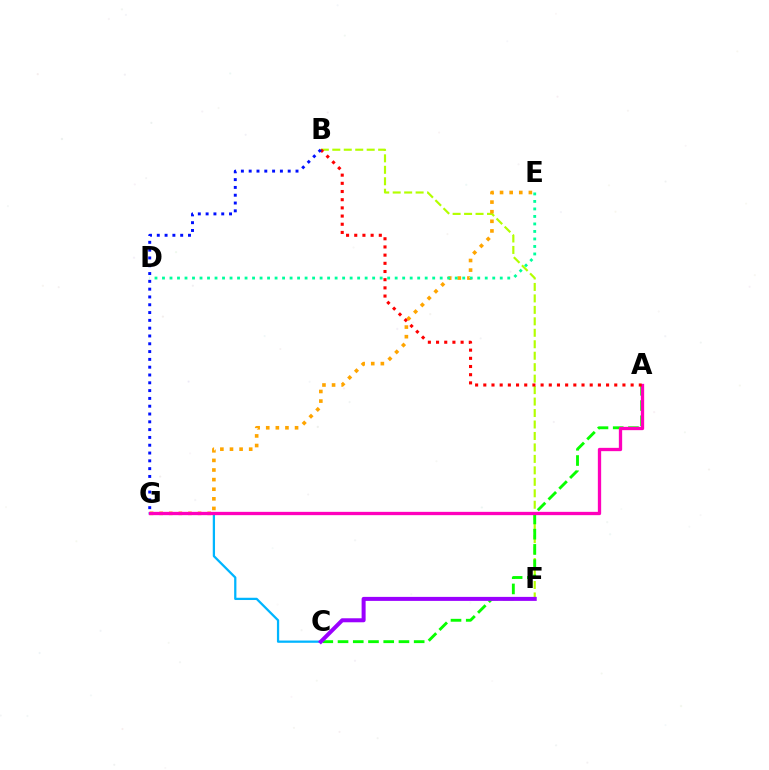{('B', 'F'): [{'color': '#b3ff00', 'line_style': 'dashed', 'thickness': 1.56}], ('C', 'G'): [{'color': '#00b5ff', 'line_style': 'solid', 'thickness': 1.63}], ('E', 'G'): [{'color': '#ffa500', 'line_style': 'dotted', 'thickness': 2.61}], ('A', 'C'): [{'color': '#08ff00', 'line_style': 'dashed', 'thickness': 2.07}], ('A', 'G'): [{'color': '#ff00bd', 'line_style': 'solid', 'thickness': 2.38}], ('C', 'F'): [{'color': '#9b00ff', 'line_style': 'solid', 'thickness': 2.88}], ('D', 'E'): [{'color': '#00ff9d', 'line_style': 'dotted', 'thickness': 2.04}], ('A', 'B'): [{'color': '#ff0000', 'line_style': 'dotted', 'thickness': 2.22}], ('B', 'G'): [{'color': '#0010ff', 'line_style': 'dotted', 'thickness': 2.12}]}